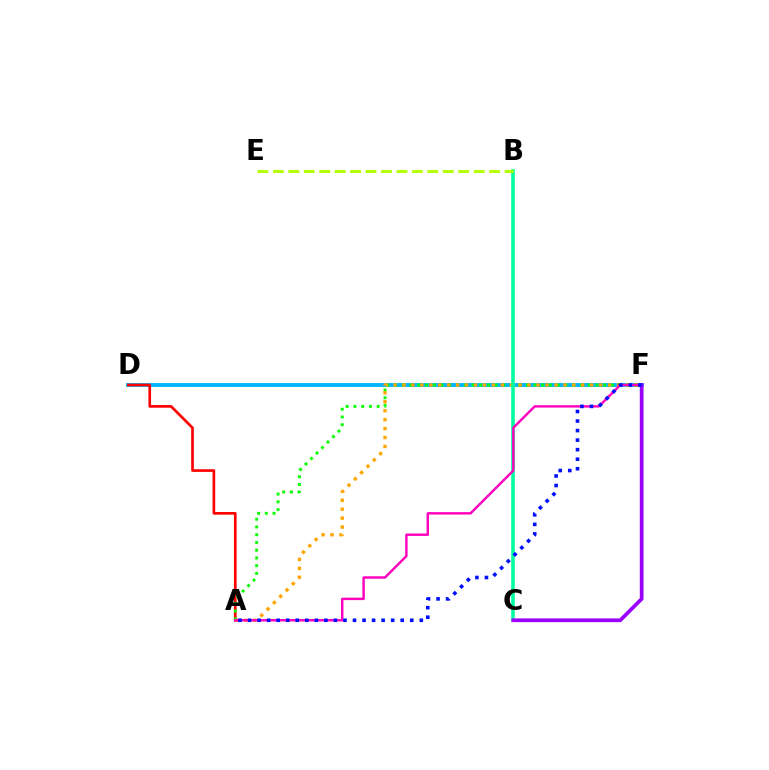{('D', 'F'): [{'color': '#00b5ff', 'line_style': 'solid', 'thickness': 2.8}], ('A', 'D'): [{'color': '#ff0000', 'line_style': 'solid', 'thickness': 1.92}], ('A', 'F'): [{'color': '#08ff00', 'line_style': 'dotted', 'thickness': 2.11}, {'color': '#ffa500', 'line_style': 'dotted', 'thickness': 2.43}, {'color': '#ff00bd', 'line_style': 'solid', 'thickness': 1.74}, {'color': '#0010ff', 'line_style': 'dotted', 'thickness': 2.59}], ('B', 'C'): [{'color': '#00ff9d', 'line_style': 'solid', 'thickness': 2.59}], ('B', 'E'): [{'color': '#b3ff00', 'line_style': 'dashed', 'thickness': 2.1}], ('C', 'F'): [{'color': '#9b00ff', 'line_style': 'solid', 'thickness': 2.68}]}